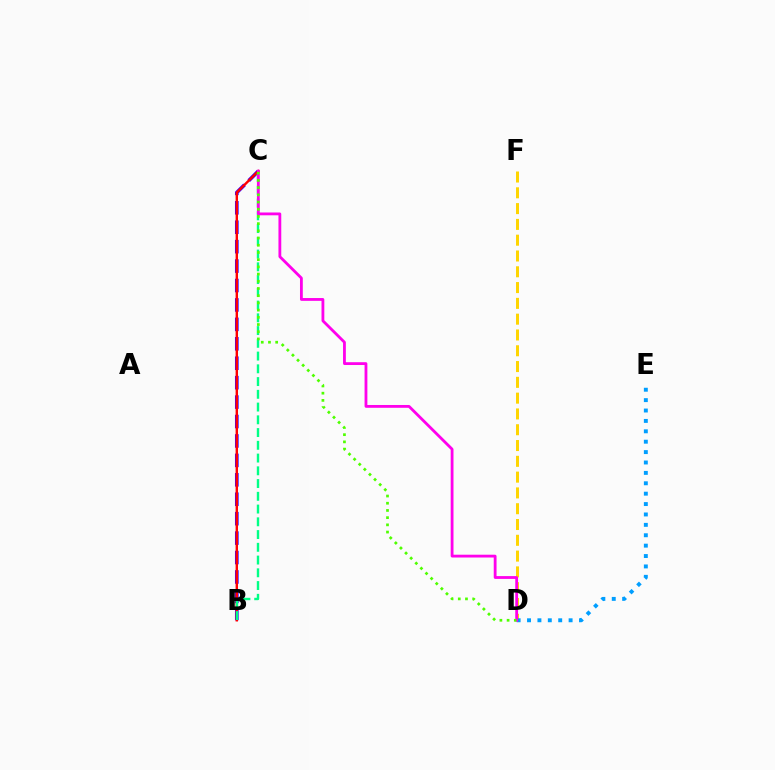{('B', 'C'): [{'color': '#3700ff', 'line_style': 'dashed', 'thickness': 2.64}, {'color': '#ff0000', 'line_style': 'solid', 'thickness': 1.73}, {'color': '#00ff86', 'line_style': 'dashed', 'thickness': 1.73}], ('D', 'F'): [{'color': '#ffd500', 'line_style': 'dashed', 'thickness': 2.15}], ('D', 'E'): [{'color': '#009eff', 'line_style': 'dotted', 'thickness': 2.82}], ('C', 'D'): [{'color': '#ff00ed', 'line_style': 'solid', 'thickness': 2.02}, {'color': '#4fff00', 'line_style': 'dotted', 'thickness': 1.96}]}